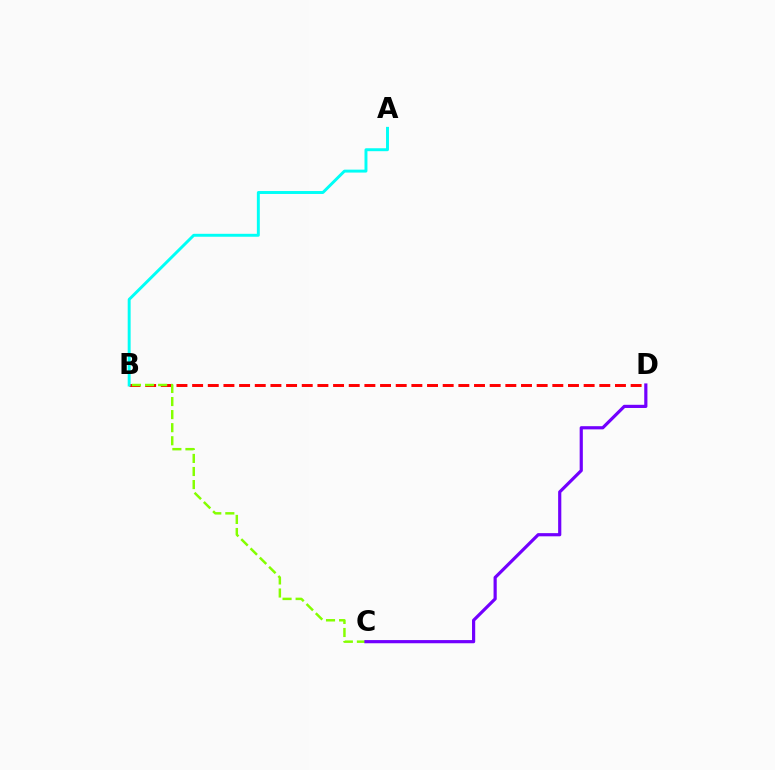{('B', 'D'): [{'color': '#ff0000', 'line_style': 'dashed', 'thickness': 2.13}], ('B', 'C'): [{'color': '#84ff00', 'line_style': 'dashed', 'thickness': 1.78}], ('C', 'D'): [{'color': '#7200ff', 'line_style': 'solid', 'thickness': 2.29}], ('A', 'B'): [{'color': '#00fff6', 'line_style': 'solid', 'thickness': 2.11}]}